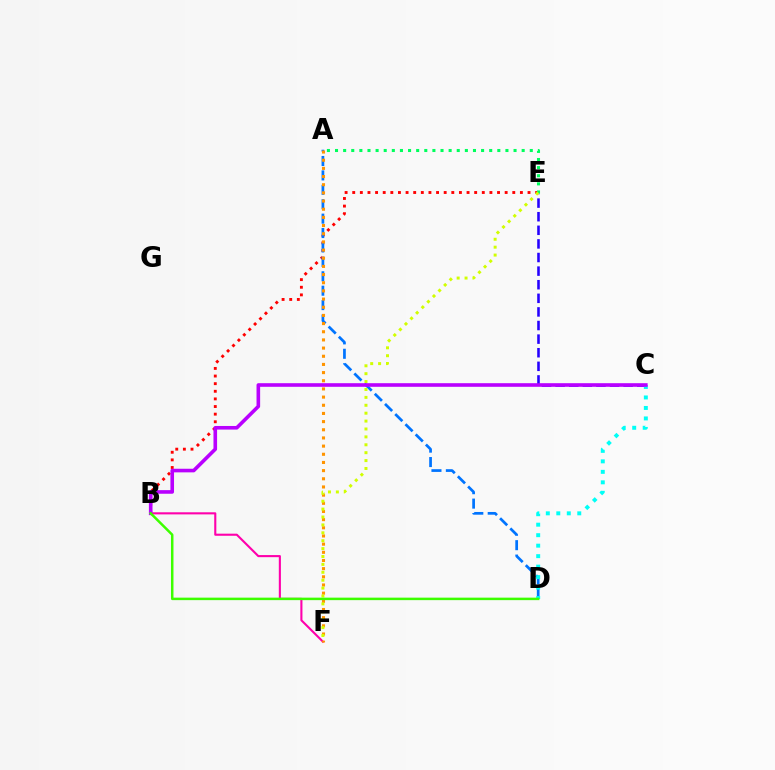{('B', 'F'): [{'color': '#ff00ac', 'line_style': 'solid', 'thickness': 1.51}], ('B', 'E'): [{'color': '#ff0000', 'line_style': 'dotted', 'thickness': 2.07}], ('C', 'E'): [{'color': '#2500ff', 'line_style': 'dashed', 'thickness': 1.85}], ('A', 'E'): [{'color': '#00ff5c', 'line_style': 'dotted', 'thickness': 2.2}], ('A', 'D'): [{'color': '#0074ff', 'line_style': 'dashed', 'thickness': 1.96}], ('A', 'F'): [{'color': '#ff9400', 'line_style': 'dotted', 'thickness': 2.22}], ('C', 'D'): [{'color': '#00fff6', 'line_style': 'dotted', 'thickness': 2.85}], ('E', 'F'): [{'color': '#d1ff00', 'line_style': 'dotted', 'thickness': 2.15}], ('B', 'C'): [{'color': '#b900ff', 'line_style': 'solid', 'thickness': 2.6}], ('B', 'D'): [{'color': '#3dff00', 'line_style': 'solid', 'thickness': 1.8}]}